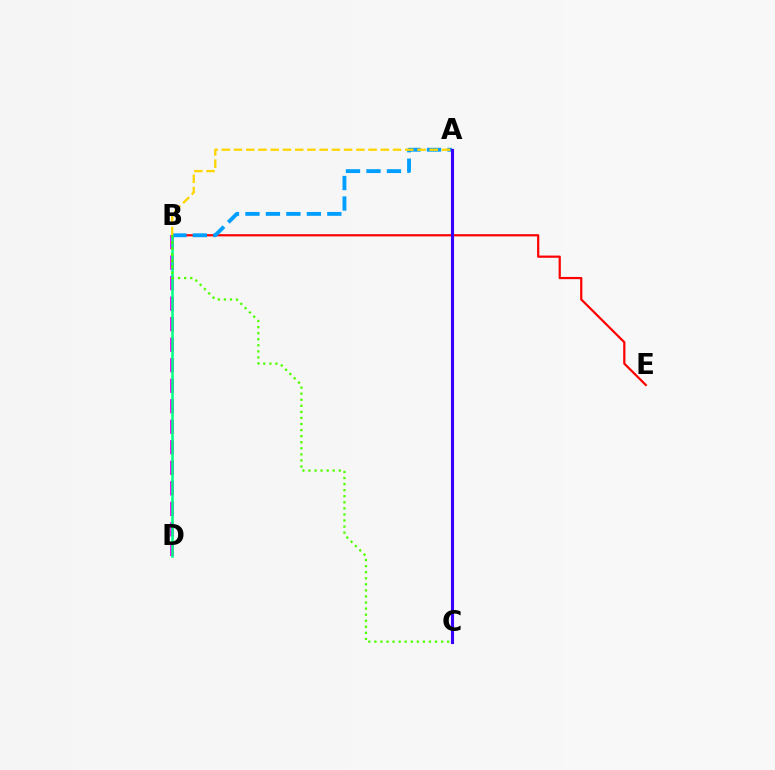{('B', 'D'): [{'color': '#ff00ed', 'line_style': 'dashed', 'thickness': 2.79}, {'color': '#00ff86', 'line_style': 'solid', 'thickness': 1.82}], ('B', 'E'): [{'color': '#ff0000', 'line_style': 'solid', 'thickness': 1.6}], ('A', 'B'): [{'color': '#009eff', 'line_style': 'dashed', 'thickness': 2.78}, {'color': '#ffd500', 'line_style': 'dashed', 'thickness': 1.66}], ('B', 'C'): [{'color': '#4fff00', 'line_style': 'dotted', 'thickness': 1.65}], ('A', 'C'): [{'color': '#3700ff', 'line_style': 'solid', 'thickness': 2.23}]}